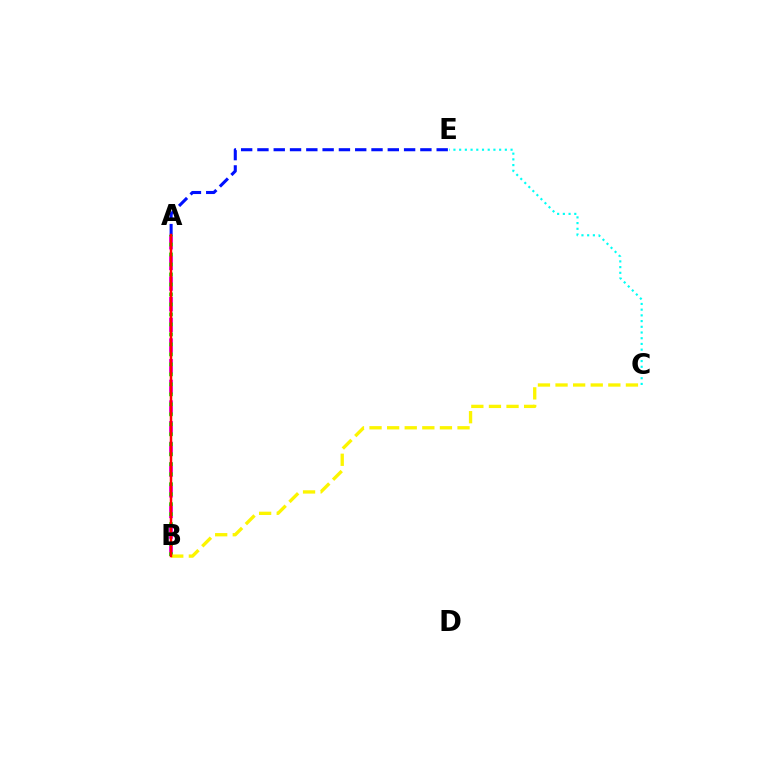{('A', 'B'): [{'color': '#ee00ff', 'line_style': 'dashed', 'thickness': 2.81}, {'color': '#08ff00', 'line_style': 'dotted', 'thickness': 2.71}, {'color': '#ff0000', 'line_style': 'solid', 'thickness': 1.8}], ('A', 'E'): [{'color': '#0010ff', 'line_style': 'dashed', 'thickness': 2.21}], ('B', 'C'): [{'color': '#fcf500', 'line_style': 'dashed', 'thickness': 2.39}], ('C', 'E'): [{'color': '#00fff6', 'line_style': 'dotted', 'thickness': 1.55}]}